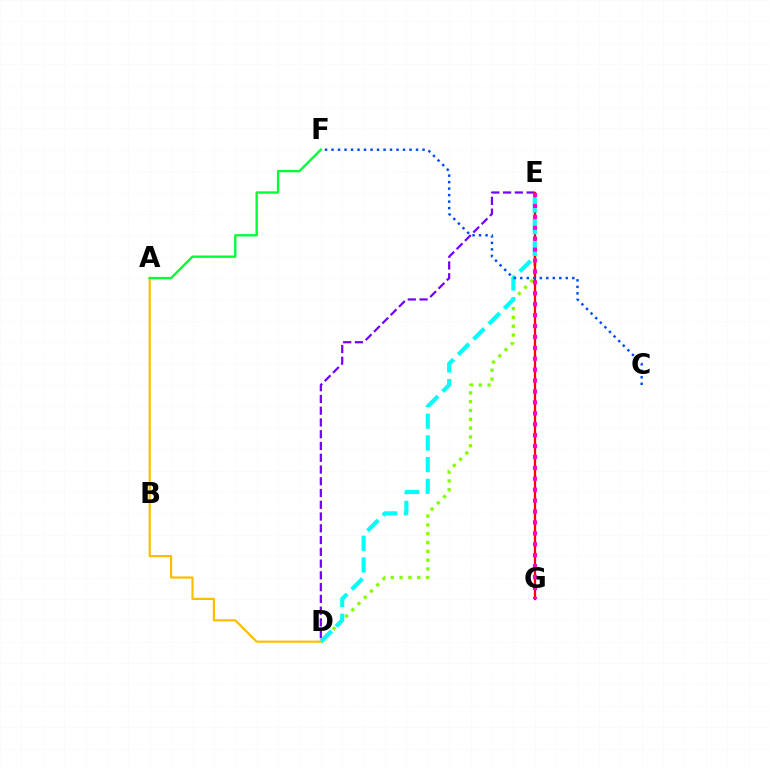{('D', 'E'): [{'color': '#84ff00', 'line_style': 'dotted', 'thickness': 2.39}, {'color': '#7200ff', 'line_style': 'dashed', 'thickness': 1.6}, {'color': '#00fff6', 'line_style': 'dashed', 'thickness': 2.95}], ('E', 'G'): [{'color': '#ff0000', 'line_style': 'solid', 'thickness': 1.64}, {'color': '#ff00cf', 'line_style': 'dotted', 'thickness': 2.96}], ('A', 'D'): [{'color': '#ffbd00', 'line_style': 'solid', 'thickness': 1.58}], ('C', 'F'): [{'color': '#004bff', 'line_style': 'dotted', 'thickness': 1.77}], ('A', 'F'): [{'color': '#00ff39', 'line_style': 'solid', 'thickness': 1.7}]}